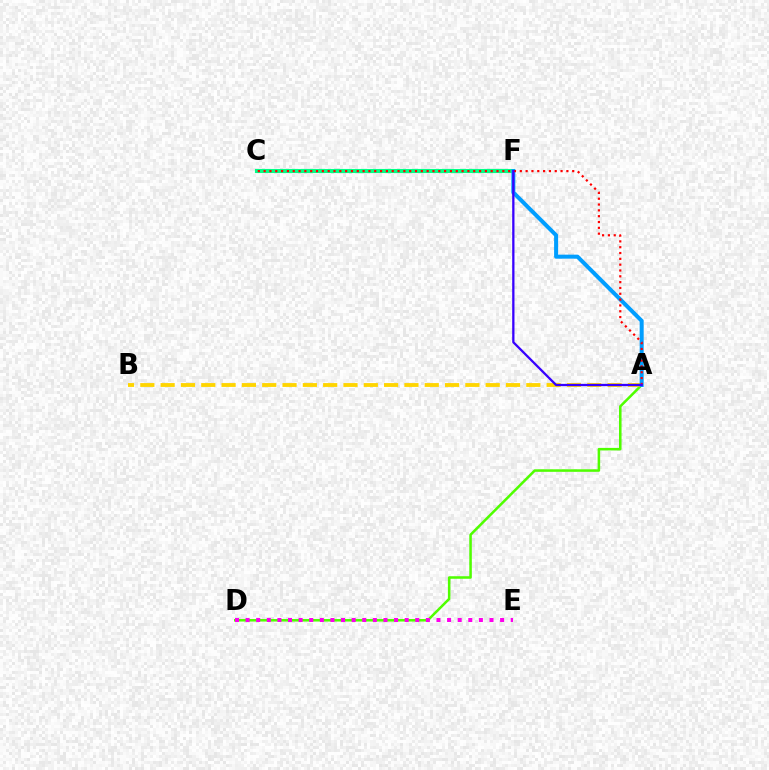{('A', 'D'): [{'color': '#4fff00', 'line_style': 'solid', 'thickness': 1.83}], ('D', 'E'): [{'color': '#ff00ed', 'line_style': 'dotted', 'thickness': 2.88}], ('C', 'F'): [{'color': '#00ff86', 'line_style': 'solid', 'thickness': 2.96}], ('A', 'B'): [{'color': '#ffd500', 'line_style': 'dashed', 'thickness': 2.76}], ('A', 'F'): [{'color': '#009eff', 'line_style': 'solid', 'thickness': 2.89}, {'color': '#3700ff', 'line_style': 'solid', 'thickness': 1.65}], ('A', 'C'): [{'color': '#ff0000', 'line_style': 'dotted', 'thickness': 1.58}]}